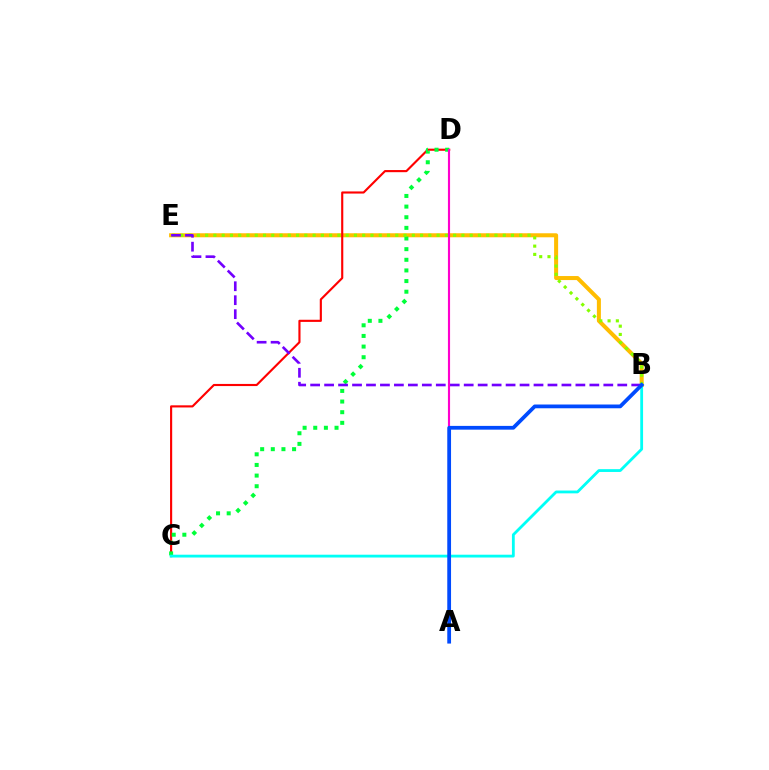{('B', 'E'): [{'color': '#ffbd00', 'line_style': 'solid', 'thickness': 2.9}, {'color': '#84ff00', 'line_style': 'dotted', 'thickness': 2.25}, {'color': '#7200ff', 'line_style': 'dashed', 'thickness': 1.9}], ('C', 'D'): [{'color': '#ff0000', 'line_style': 'solid', 'thickness': 1.54}, {'color': '#00ff39', 'line_style': 'dotted', 'thickness': 2.89}], ('B', 'C'): [{'color': '#00fff6', 'line_style': 'solid', 'thickness': 2.02}], ('A', 'D'): [{'color': '#ff00cf', 'line_style': 'solid', 'thickness': 1.54}], ('A', 'B'): [{'color': '#004bff', 'line_style': 'solid', 'thickness': 2.71}]}